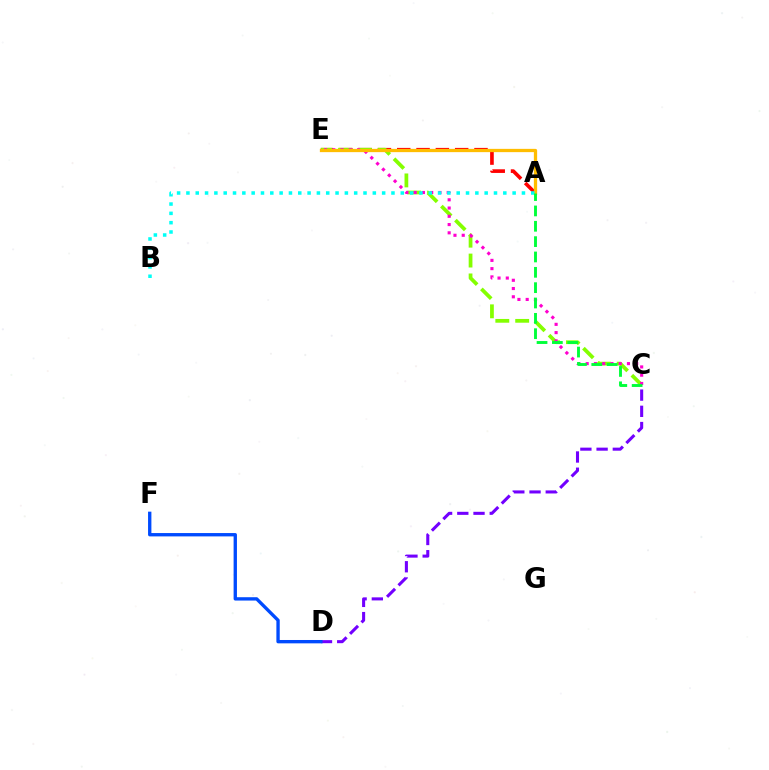{('C', 'D'): [{'color': '#7200ff', 'line_style': 'dashed', 'thickness': 2.2}], ('A', 'E'): [{'color': '#ff0000', 'line_style': 'dashed', 'thickness': 2.62}, {'color': '#ffbd00', 'line_style': 'solid', 'thickness': 2.35}], ('C', 'E'): [{'color': '#84ff00', 'line_style': 'dashed', 'thickness': 2.7}, {'color': '#ff00cf', 'line_style': 'dotted', 'thickness': 2.24}], ('D', 'F'): [{'color': '#004bff', 'line_style': 'solid', 'thickness': 2.41}], ('A', 'B'): [{'color': '#00fff6', 'line_style': 'dotted', 'thickness': 2.53}], ('A', 'C'): [{'color': '#00ff39', 'line_style': 'dashed', 'thickness': 2.08}]}